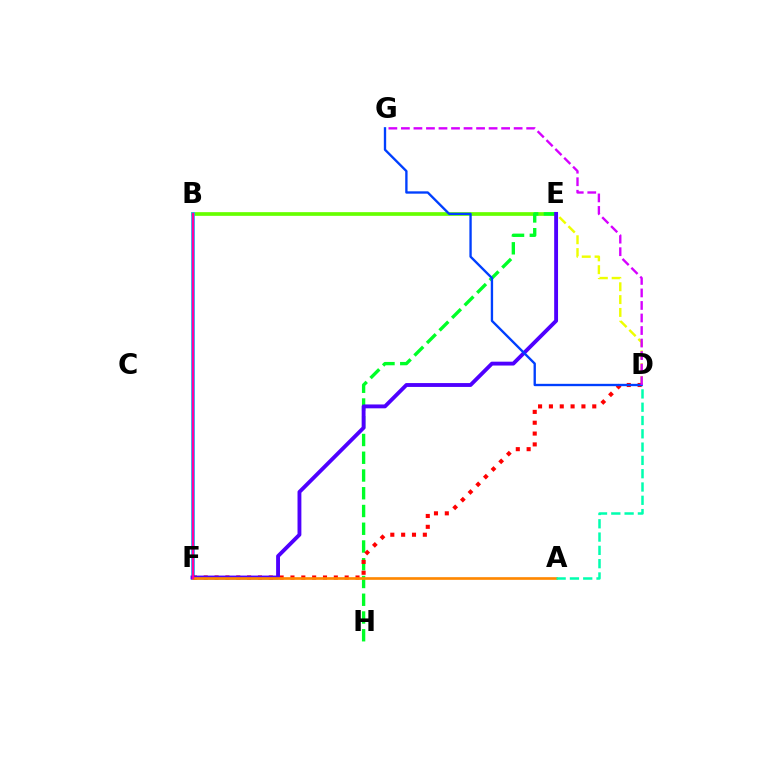{('B', 'E'): [{'color': '#66ff00', 'line_style': 'solid', 'thickness': 2.66}], ('E', 'H'): [{'color': '#00ff27', 'line_style': 'dashed', 'thickness': 2.41}], ('B', 'F'): [{'color': '#00c7ff', 'line_style': 'solid', 'thickness': 2.66}, {'color': '#ff00a0', 'line_style': 'solid', 'thickness': 1.72}], ('D', 'E'): [{'color': '#eeff00', 'line_style': 'dashed', 'thickness': 1.74}], ('D', 'F'): [{'color': '#ff0000', 'line_style': 'dotted', 'thickness': 2.95}], ('E', 'F'): [{'color': '#4f00ff', 'line_style': 'solid', 'thickness': 2.78}], ('A', 'F'): [{'color': '#ff8800', 'line_style': 'solid', 'thickness': 1.92}], ('A', 'D'): [{'color': '#00ffaf', 'line_style': 'dashed', 'thickness': 1.81}], ('D', 'G'): [{'color': '#003fff', 'line_style': 'solid', 'thickness': 1.69}, {'color': '#d600ff', 'line_style': 'dashed', 'thickness': 1.7}]}